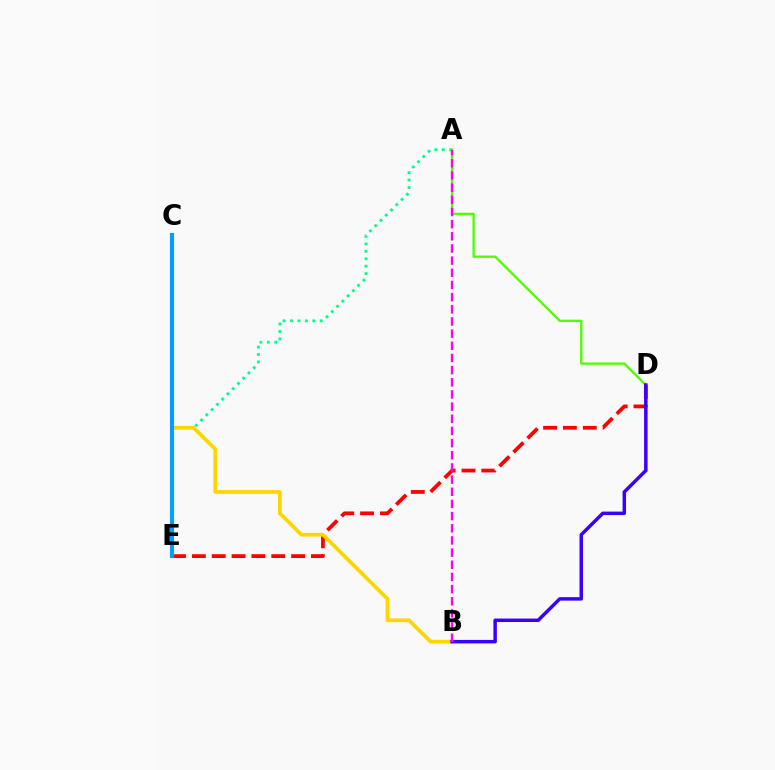{('D', 'E'): [{'color': '#ff0000', 'line_style': 'dashed', 'thickness': 2.7}], ('A', 'E'): [{'color': '#00ff86', 'line_style': 'dotted', 'thickness': 2.02}], ('A', 'D'): [{'color': '#4fff00', 'line_style': 'solid', 'thickness': 1.67}], ('B', 'C'): [{'color': '#ffd500', 'line_style': 'solid', 'thickness': 2.68}], ('B', 'D'): [{'color': '#3700ff', 'line_style': 'solid', 'thickness': 2.5}], ('C', 'E'): [{'color': '#009eff', 'line_style': 'solid', 'thickness': 2.96}], ('A', 'B'): [{'color': '#ff00ed', 'line_style': 'dashed', 'thickness': 1.65}]}